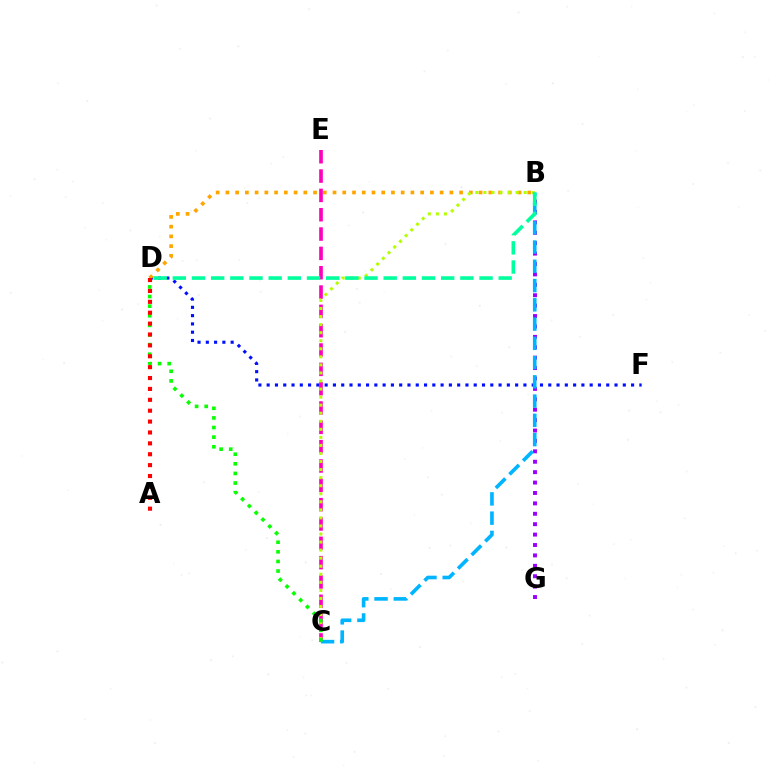{('D', 'F'): [{'color': '#0010ff', 'line_style': 'dotted', 'thickness': 2.25}], ('B', 'G'): [{'color': '#9b00ff', 'line_style': 'dotted', 'thickness': 2.83}], ('B', 'D'): [{'color': '#ffa500', 'line_style': 'dotted', 'thickness': 2.65}, {'color': '#00ff9d', 'line_style': 'dashed', 'thickness': 2.6}], ('C', 'E'): [{'color': '#ff00bd', 'line_style': 'dashed', 'thickness': 2.63}], ('B', 'C'): [{'color': '#b3ff00', 'line_style': 'dotted', 'thickness': 2.19}, {'color': '#00b5ff', 'line_style': 'dashed', 'thickness': 2.62}], ('C', 'D'): [{'color': '#08ff00', 'line_style': 'dotted', 'thickness': 2.61}], ('A', 'D'): [{'color': '#ff0000', 'line_style': 'dotted', 'thickness': 2.96}]}